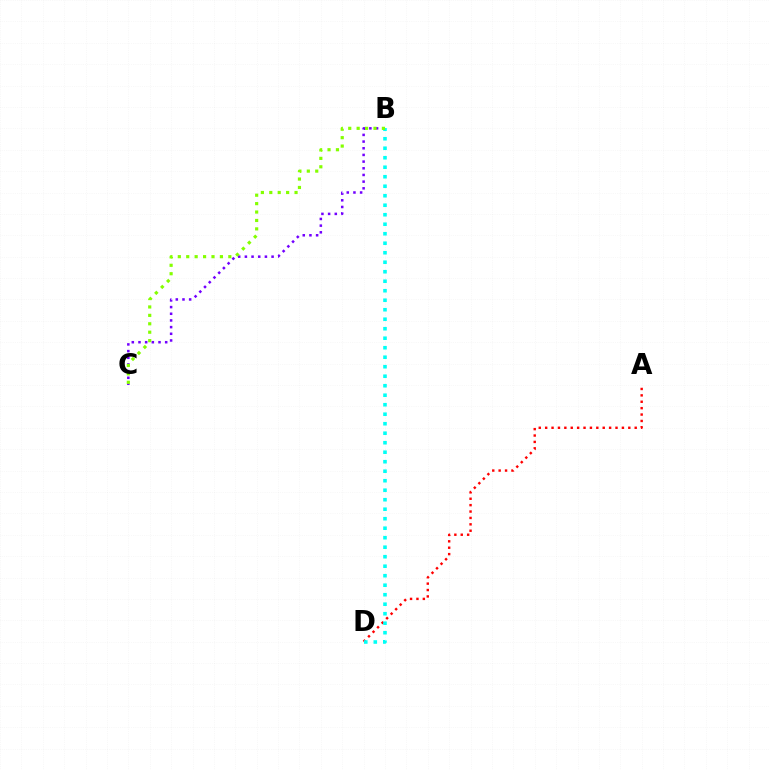{('B', 'C'): [{'color': '#7200ff', 'line_style': 'dotted', 'thickness': 1.81}, {'color': '#84ff00', 'line_style': 'dotted', 'thickness': 2.29}], ('A', 'D'): [{'color': '#ff0000', 'line_style': 'dotted', 'thickness': 1.74}], ('B', 'D'): [{'color': '#00fff6', 'line_style': 'dotted', 'thickness': 2.58}]}